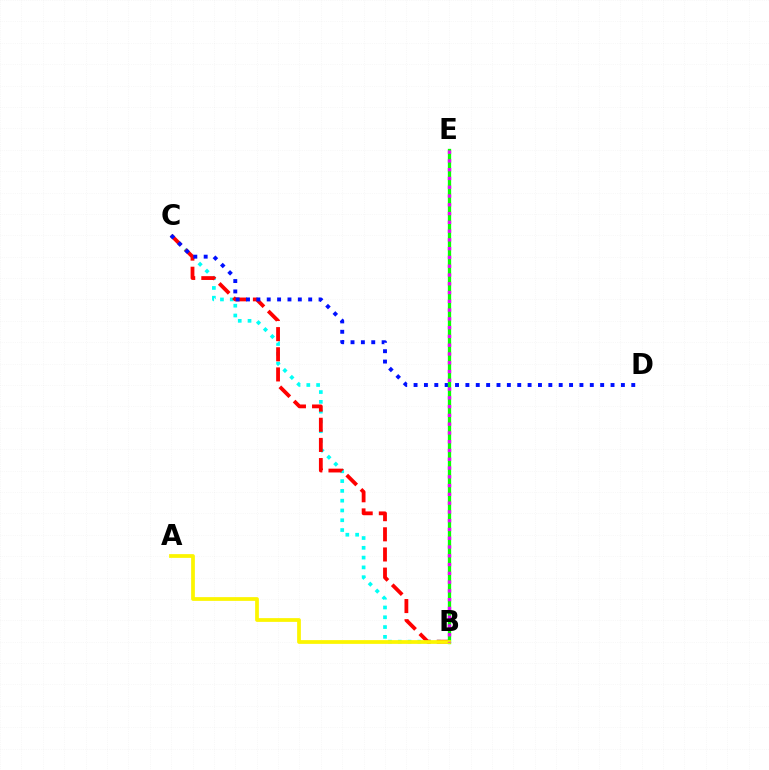{('B', 'C'): [{'color': '#00fff6', 'line_style': 'dotted', 'thickness': 2.66}, {'color': '#ff0000', 'line_style': 'dashed', 'thickness': 2.74}], ('C', 'D'): [{'color': '#0010ff', 'line_style': 'dotted', 'thickness': 2.82}], ('B', 'E'): [{'color': '#08ff00', 'line_style': 'solid', 'thickness': 2.38}, {'color': '#ee00ff', 'line_style': 'dotted', 'thickness': 2.38}], ('A', 'B'): [{'color': '#fcf500', 'line_style': 'solid', 'thickness': 2.7}]}